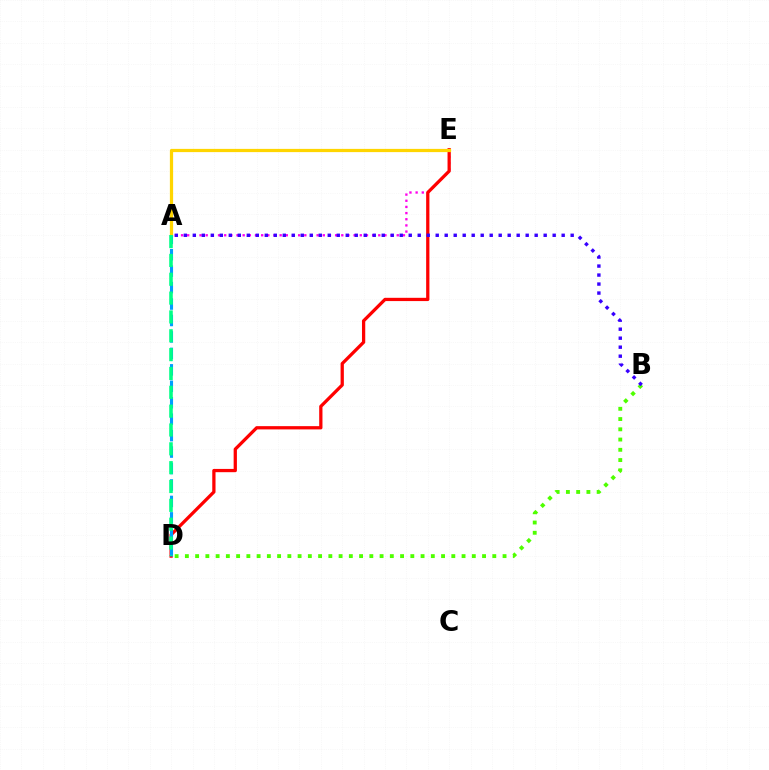{('A', 'E'): [{'color': '#ff00ed', 'line_style': 'dotted', 'thickness': 1.67}, {'color': '#ffd500', 'line_style': 'solid', 'thickness': 2.33}], ('B', 'D'): [{'color': '#4fff00', 'line_style': 'dotted', 'thickness': 2.78}], ('D', 'E'): [{'color': '#ff0000', 'line_style': 'solid', 'thickness': 2.35}], ('A', 'B'): [{'color': '#3700ff', 'line_style': 'dotted', 'thickness': 2.44}], ('A', 'D'): [{'color': '#009eff', 'line_style': 'dashed', 'thickness': 2.23}, {'color': '#00ff86', 'line_style': 'dashed', 'thickness': 2.56}]}